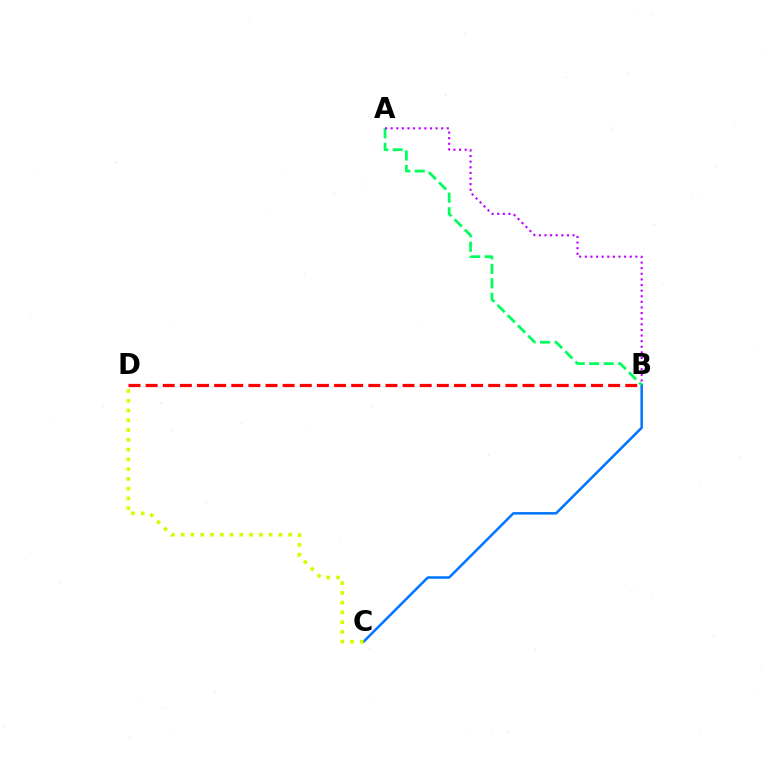{('B', 'C'): [{'color': '#0074ff', 'line_style': 'solid', 'thickness': 1.8}], ('C', 'D'): [{'color': '#d1ff00', 'line_style': 'dotted', 'thickness': 2.65}], ('A', 'B'): [{'color': '#00ff5c', 'line_style': 'dashed', 'thickness': 1.97}, {'color': '#b900ff', 'line_style': 'dotted', 'thickness': 1.52}], ('B', 'D'): [{'color': '#ff0000', 'line_style': 'dashed', 'thickness': 2.33}]}